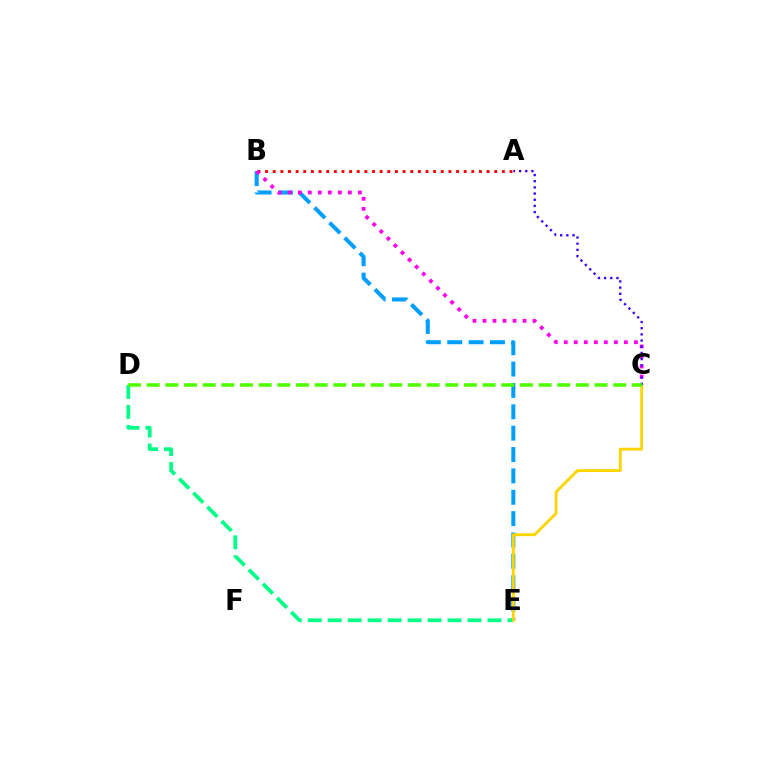{('A', 'B'): [{'color': '#ff0000', 'line_style': 'dotted', 'thickness': 2.08}], ('B', 'E'): [{'color': '#009eff', 'line_style': 'dashed', 'thickness': 2.9}], ('D', 'E'): [{'color': '#00ff86', 'line_style': 'dashed', 'thickness': 2.71}], ('B', 'C'): [{'color': '#ff00ed', 'line_style': 'dotted', 'thickness': 2.72}], ('C', 'E'): [{'color': '#ffd500', 'line_style': 'solid', 'thickness': 2.07}], ('A', 'C'): [{'color': '#3700ff', 'line_style': 'dotted', 'thickness': 1.68}], ('C', 'D'): [{'color': '#4fff00', 'line_style': 'dashed', 'thickness': 2.53}]}